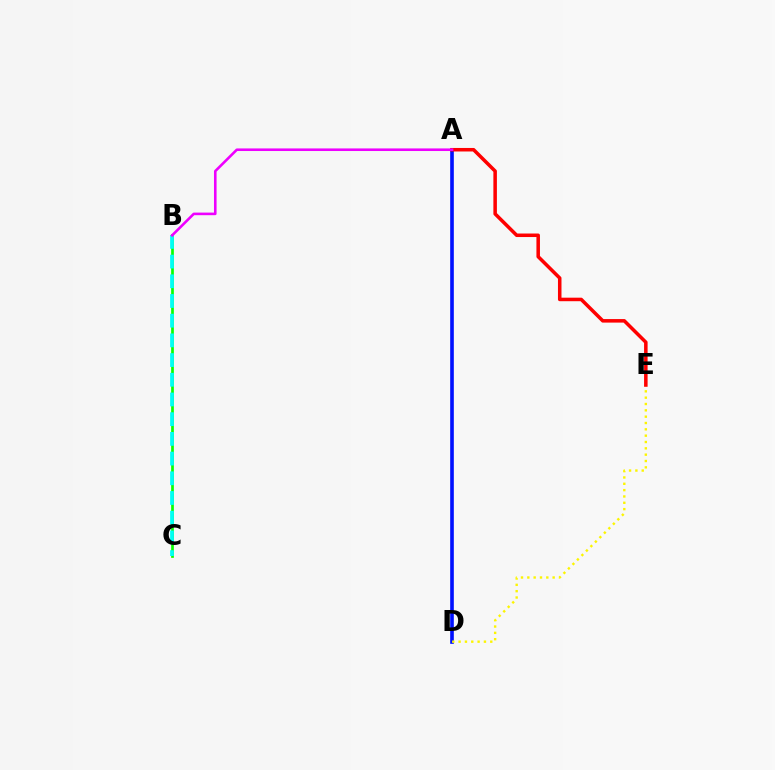{('A', 'D'): [{'color': '#0010ff', 'line_style': 'solid', 'thickness': 2.62}], ('D', 'E'): [{'color': '#fcf500', 'line_style': 'dotted', 'thickness': 1.72}], ('B', 'C'): [{'color': '#08ff00', 'line_style': 'solid', 'thickness': 1.94}, {'color': '#00fff6', 'line_style': 'dashed', 'thickness': 2.68}], ('A', 'E'): [{'color': '#ff0000', 'line_style': 'solid', 'thickness': 2.54}], ('A', 'B'): [{'color': '#ee00ff', 'line_style': 'solid', 'thickness': 1.87}]}